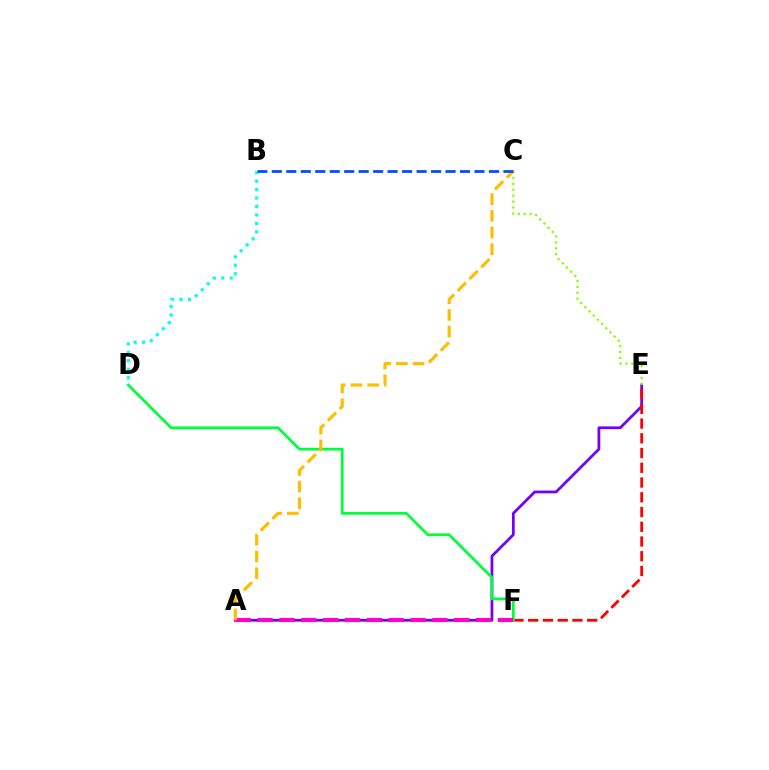{('A', 'E'): [{'color': '#7200ff', 'line_style': 'solid', 'thickness': 1.99}], ('E', 'F'): [{'color': '#ff0000', 'line_style': 'dashed', 'thickness': 2.0}], ('D', 'F'): [{'color': '#00ff39', 'line_style': 'solid', 'thickness': 1.96}], ('A', 'F'): [{'color': '#ff00cf', 'line_style': 'dashed', 'thickness': 2.97}], ('C', 'E'): [{'color': '#84ff00', 'line_style': 'dotted', 'thickness': 1.61}], ('A', 'C'): [{'color': '#ffbd00', 'line_style': 'dashed', 'thickness': 2.27}], ('B', 'D'): [{'color': '#00fff6', 'line_style': 'dotted', 'thickness': 2.3}], ('B', 'C'): [{'color': '#004bff', 'line_style': 'dashed', 'thickness': 1.97}]}